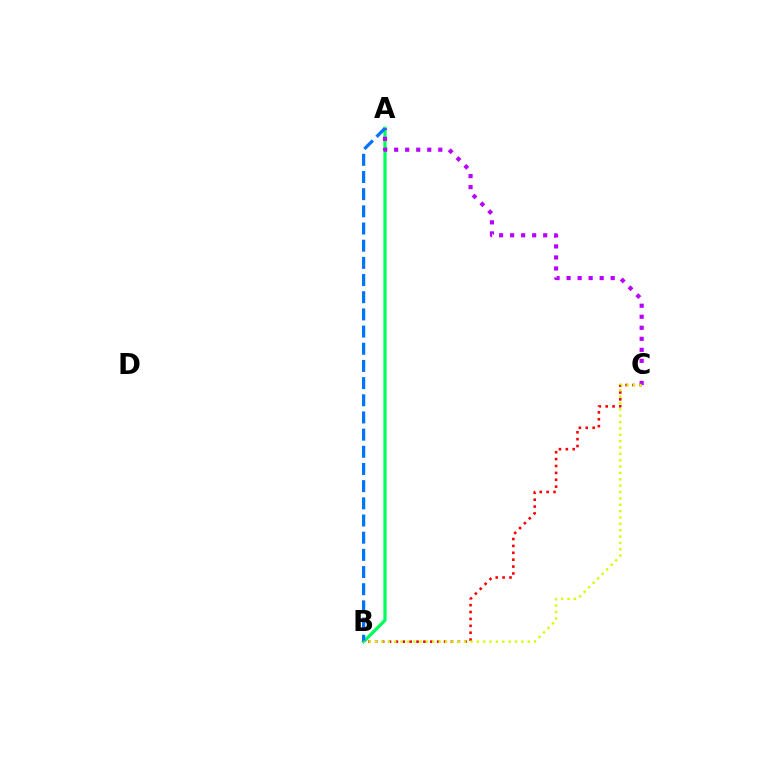{('B', 'C'): [{'color': '#ff0000', 'line_style': 'dotted', 'thickness': 1.87}, {'color': '#d1ff00', 'line_style': 'dotted', 'thickness': 1.73}], ('A', 'B'): [{'color': '#00ff5c', 'line_style': 'solid', 'thickness': 2.34}, {'color': '#0074ff', 'line_style': 'dashed', 'thickness': 2.33}], ('A', 'C'): [{'color': '#b900ff', 'line_style': 'dotted', 'thickness': 3.0}]}